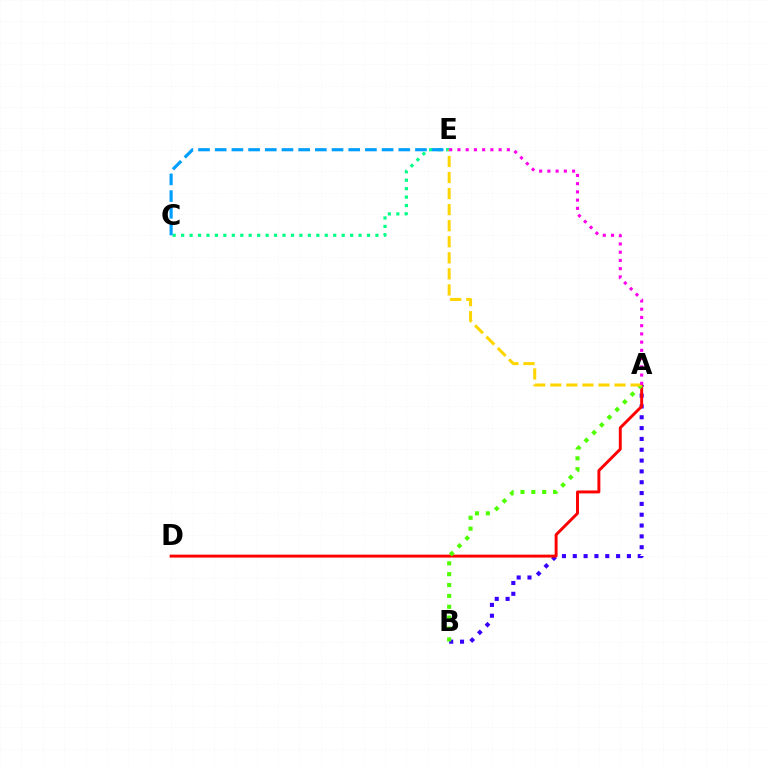{('A', 'B'): [{'color': '#3700ff', 'line_style': 'dotted', 'thickness': 2.94}, {'color': '#4fff00', 'line_style': 'dotted', 'thickness': 2.95}], ('A', 'D'): [{'color': '#ff0000', 'line_style': 'solid', 'thickness': 2.12}], ('C', 'E'): [{'color': '#00ff86', 'line_style': 'dotted', 'thickness': 2.3}, {'color': '#009eff', 'line_style': 'dashed', 'thickness': 2.27}], ('A', 'E'): [{'color': '#ffd500', 'line_style': 'dashed', 'thickness': 2.18}, {'color': '#ff00ed', 'line_style': 'dotted', 'thickness': 2.24}]}